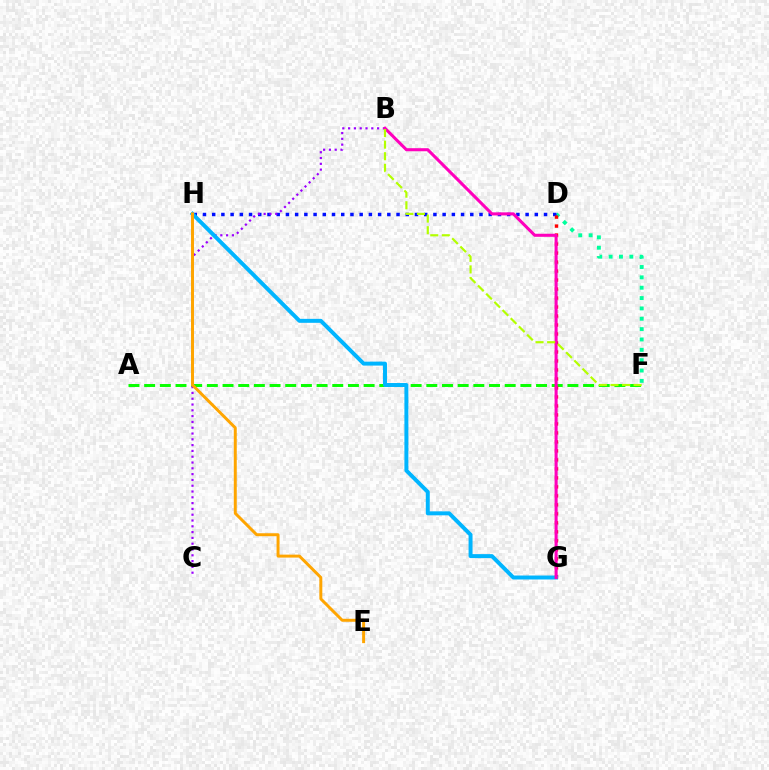{('D', 'F'): [{'color': '#00ff9d', 'line_style': 'dotted', 'thickness': 2.81}], ('D', 'H'): [{'color': '#0010ff', 'line_style': 'dotted', 'thickness': 2.5}], ('A', 'F'): [{'color': '#08ff00', 'line_style': 'dashed', 'thickness': 2.13}], ('D', 'G'): [{'color': '#ff0000', 'line_style': 'dotted', 'thickness': 2.44}], ('B', 'C'): [{'color': '#9b00ff', 'line_style': 'dotted', 'thickness': 1.58}], ('G', 'H'): [{'color': '#00b5ff', 'line_style': 'solid', 'thickness': 2.85}], ('E', 'H'): [{'color': '#ffa500', 'line_style': 'solid', 'thickness': 2.13}], ('B', 'G'): [{'color': '#ff00bd', 'line_style': 'solid', 'thickness': 2.21}], ('B', 'F'): [{'color': '#b3ff00', 'line_style': 'dashed', 'thickness': 1.57}]}